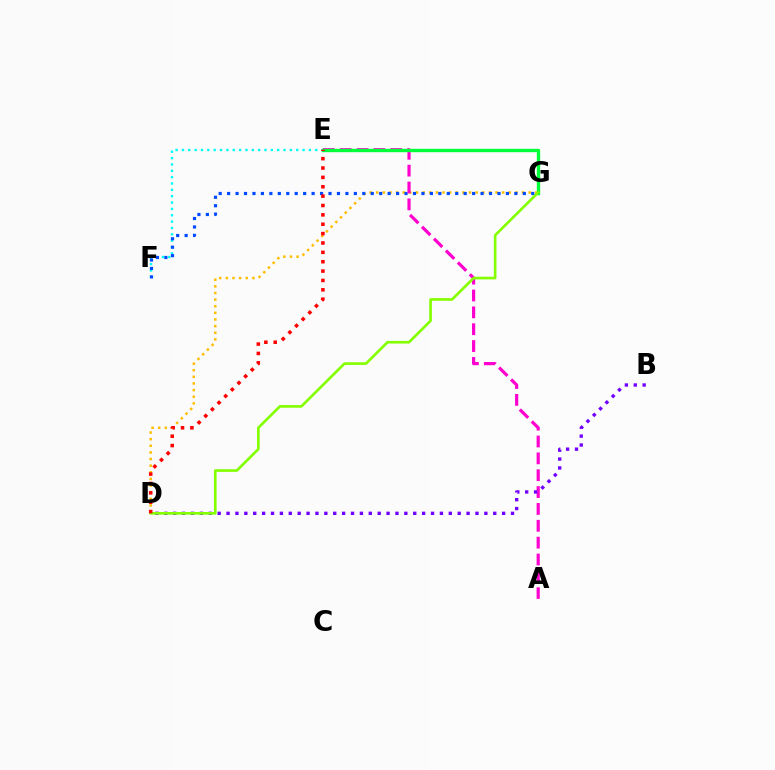{('E', 'F'): [{'color': '#00fff6', 'line_style': 'dotted', 'thickness': 1.73}], ('D', 'G'): [{'color': '#ffbd00', 'line_style': 'dotted', 'thickness': 1.8}, {'color': '#84ff00', 'line_style': 'solid', 'thickness': 1.91}], ('F', 'G'): [{'color': '#004bff', 'line_style': 'dotted', 'thickness': 2.3}], ('A', 'E'): [{'color': '#ff00cf', 'line_style': 'dashed', 'thickness': 2.29}], ('E', 'G'): [{'color': '#00ff39', 'line_style': 'solid', 'thickness': 2.42}], ('B', 'D'): [{'color': '#7200ff', 'line_style': 'dotted', 'thickness': 2.42}], ('D', 'E'): [{'color': '#ff0000', 'line_style': 'dotted', 'thickness': 2.55}]}